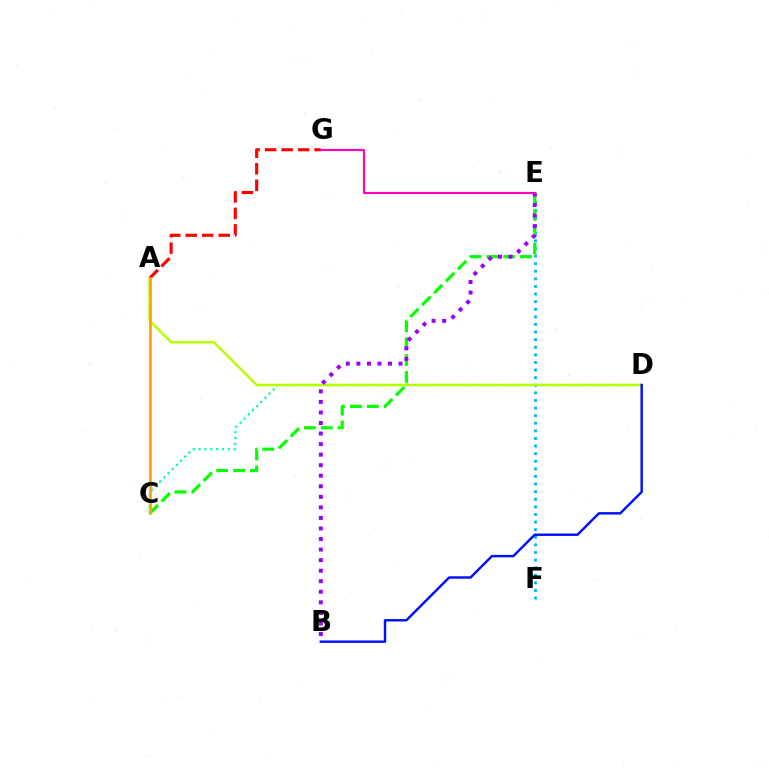{('E', 'F'): [{'color': '#00b5ff', 'line_style': 'dotted', 'thickness': 2.07}], ('C', 'D'): [{'color': '#00ff9d', 'line_style': 'dotted', 'thickness': 1.59}], ('A', 'D'): [{'color': '#b3ff00', 'line_style': 'solid', 'thickness': 1.78}], ('C', 'E'): [{'color': '#08ff00', 'line_style': 'dashed', 'thickness': 2.29}], ('A', 'G'): [{'color': '#ff0000', 'line_style': 'dashed', 'thickness': 2.24}], ('B', 'D'): [{'color': '#0010ff', 'line_style': 'solid', 'thickness': 1.75}], ('B', 'E'): [{'color': '#9b00ff', 'line_style': 'dotted', 'thickness': 2.87}], ('E', 'G'): [{'color': '#ff00bd', 'line_style': 'solid', 'thickness': 1.55}], ('A', 'C'): [{'color': '#ffa500', 'line_style': 'solid', 'thickness': 1.98}]}